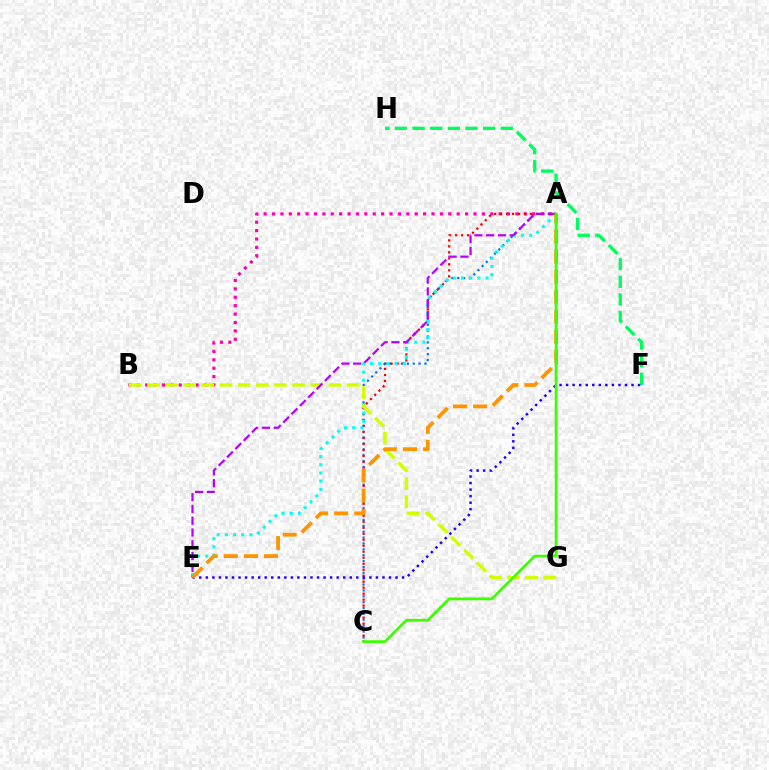{('A', 'C'): [{'color': '#0074ff', 'line_style': 'dotted', 'thickness': 1.6}, {'color': '#ff0000', 'line_style': 'dotted', 'thickness': 1.63}, {'color': '#3dff00', 'line_style': 'solid', 'thickness': 1.99}], ('A', 'B'): [{'color': '#ff00ac', 'line_style': 'dotted', 'thickness': 2.28}], ('A', 'E'): [{'color': '#00fff6', 'line_style': 'dotted', 'thickness': 2.23}, {'color': '#b900ff', 'line_style': 'dashed', 'thickness': 1.6}, {'color': '#ff9400', 'line_style': 'dashed', 'thickness': 2.73}], ('F', 'H'): [{'color': '#00ff5c', 'line_style': 'dashed', 'thickness': 2.4}], ('B', 'G'): [{'color': '#d1ff00', 'line_style': 'dashed', 'thickness': 2.47}], ('E', 'F'): [{'color': '#2500ff', 'line_style': 'dotted', 'thickness': 1.78}]}